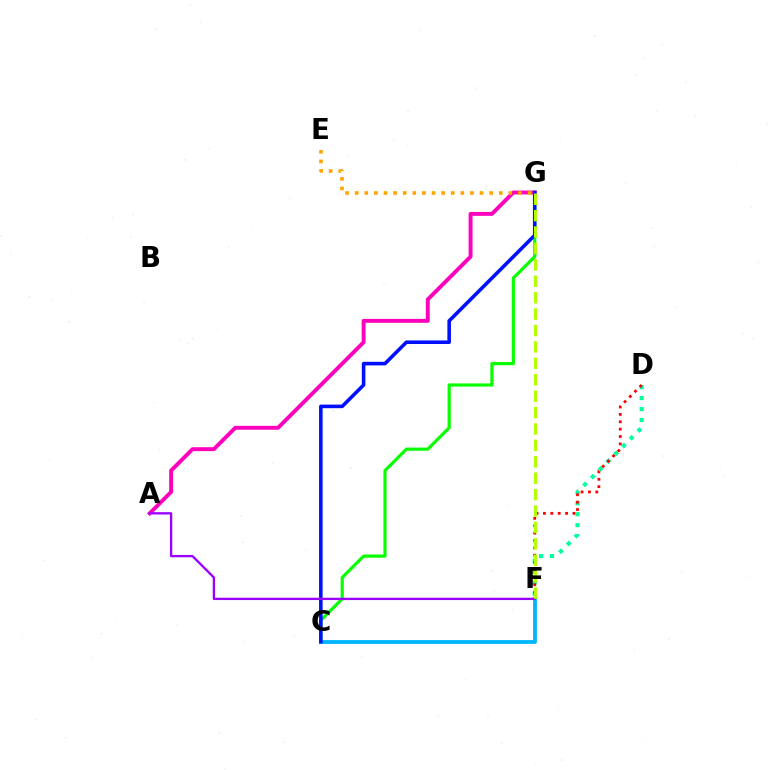{('D', 'F'): [{'color': '#00ff9d', 'line_style': 'dotted', 'thickness': 2.98}, {'color': '#ff0000', 'line_style': 'dotted', 'thickness': 2.0}], ('C', 'F'): [{'color': '#00b5ff', 'line_style': 'solid', 'thickness': 2.74}], ('C', 'G'): [{'color': '#08ff00', 'line_style': 'solid', 'thickness': 2.29}, {'color': '#0010ff', 'line_style': 'solid', 'thickness': 2.58}], ('A', 'G'): [{'color': '#ff00bd', 'line_style': 'solid', 'thickness': 2.81}], ('A', 'F'): [{'color': '#9b00ff', 'line_style': 'solid', 'thickness': 1.68}], ('E', 'G'): [{'color': '#ffa500', 'line_style': 'dotted', 'thickness': 2.61}], ('F', 'G'): [{'color': '#b3ff00', 'line_style': 'dashed', 'thickness': 2.23}]}